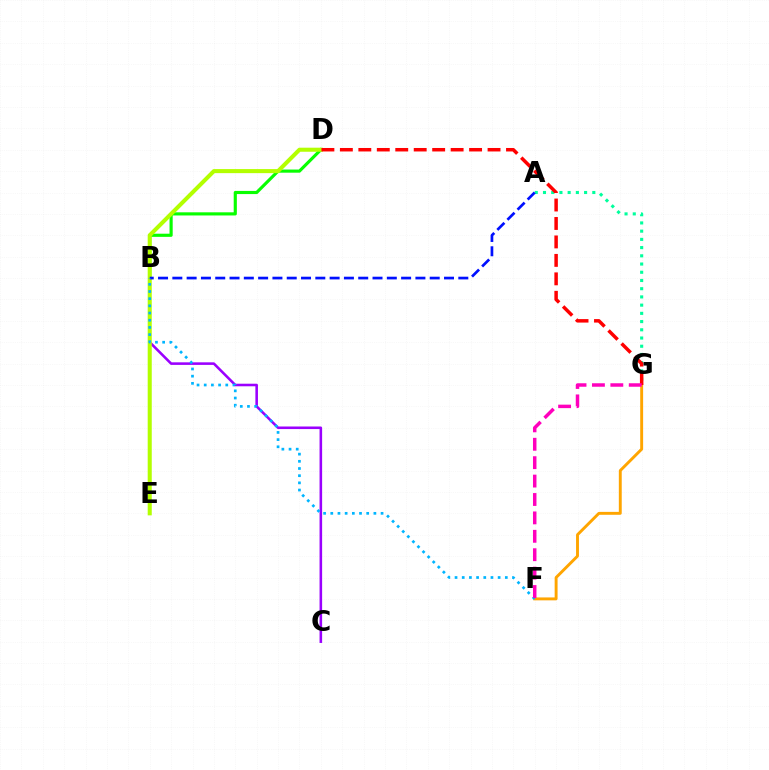{('B', 'C'): [{'color': '#9b00ff', 'line_style': 'solid', 'thickness': 1.85}], ('F', 'G'): [{'color': '#ffa500', 'line_style': 'solid', 'thickness': 2.09}, {'color': '#ff00bd', 'line_style': 'dashed', 'thickness': 2.5}], ('B', 'D'): [{'color': '#08ff00', 'line_style': 'solid', 'thickness': 2.27}], ('A', 'G'): [{'color': '#00ff9d', 'line_style': 'dotted', 'thickness': 2.23}], ('D', 'E'): [{'color': '#b3ff00', 'line_style': 'solid', 'thickness': 2.92}], ('A', 'B'): [{'color': '#0010ff', 'line_style': 'dashed', 'thickness': 1.94}], ('B', 'F'): [{'color': '#00b5ff', 'line_style': 'dotted', 'thickness': 1.95}], ('D', 'G'): [{'color': '#ff0000', 'line_style': 'dashed', 'thickness': 2.51}]}